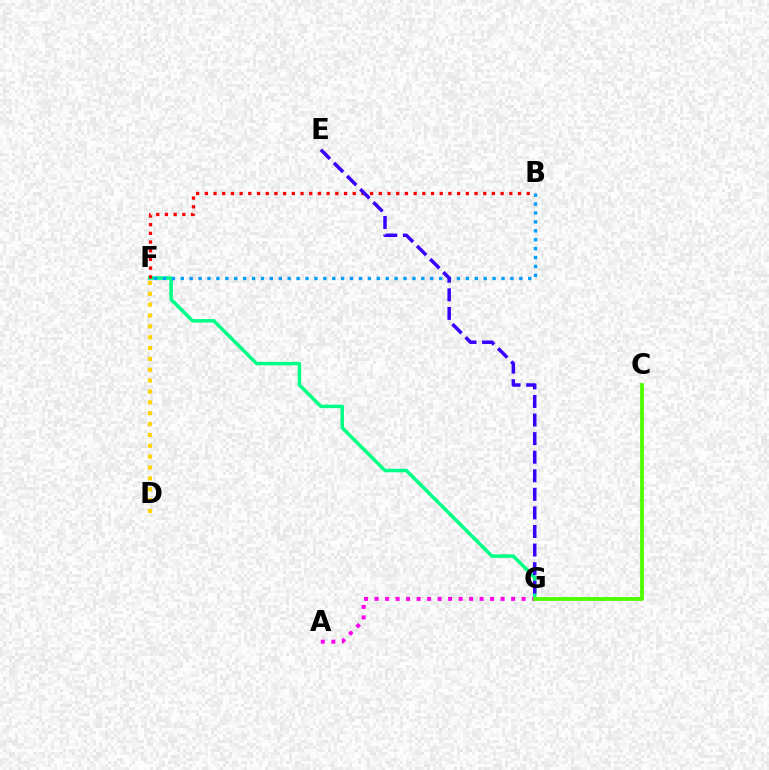{('F', 'G'): [{'color': '#00ff86', 'line_style': 'solid', 'thickness': 2.53}], ('B', 'F'): [{'color': '#ff0000', 'line_style': 'dotted', 'thickness': 2.36}, {'color': '#009eff', 'line_style': 'dotted', 'thickness': 2.42}], ('A', 'G'): [{'color': '#ff00ed', 'line_style': 'dotted', 'thickness': 2.85}], ('C', 'G'): [{'color': '#4fff00', 'line_style': 'solid', 'thickness': 2.73}], ('D', 'F'): [{'color': '#ffd500', 'line_style': 'dotted', 'thickness': 2.95}], ('E', 'G'): [{'color': '#3700ff', 'line_style': 'dashed', 'thickness': 2.52}]}